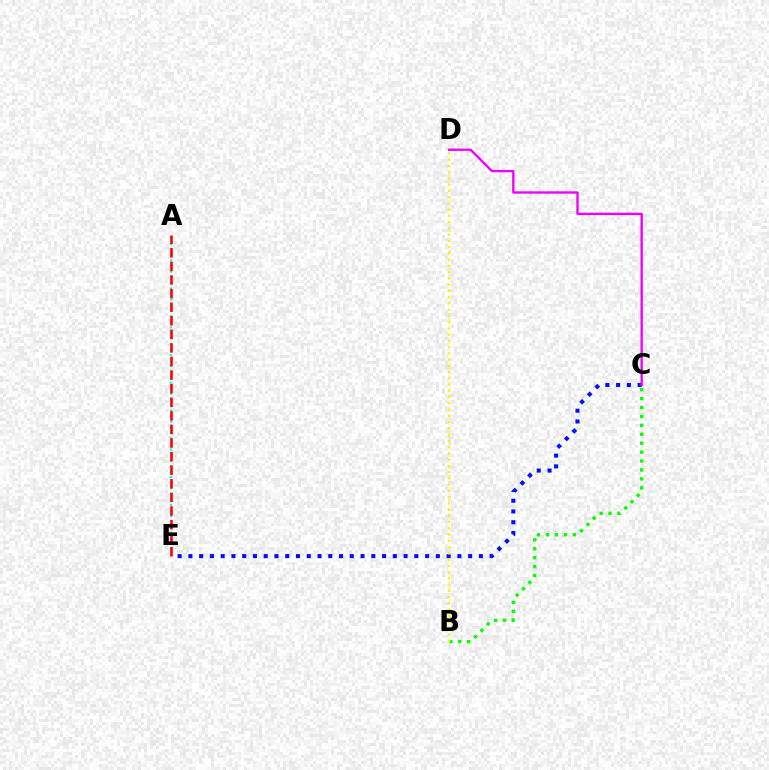{('A', 'E'): [{'color': '#00fff6', 'line_style': 'dotted', 'thickness': 1.51}, {'color': '#ff0000', 'line_style': 'dashed', 'thickness': 1.85}], ('B', 'C'): [{'color': '#08ff00', 'line_style': 'dotted', 'thickness': 2.43}], ('C', 'E'): [{'color': '#0010ff', 'line_style': 'dotted', 'thickness': 2.92}], ('B', 'D'): [{'color': '#fcf500', 'line_style': 'dotted', 'thickness': 1.7}], ('C', 'D'): [{'color': '#ee00ff', 'line_style': 'solid', 'thickness': 1.69}]}